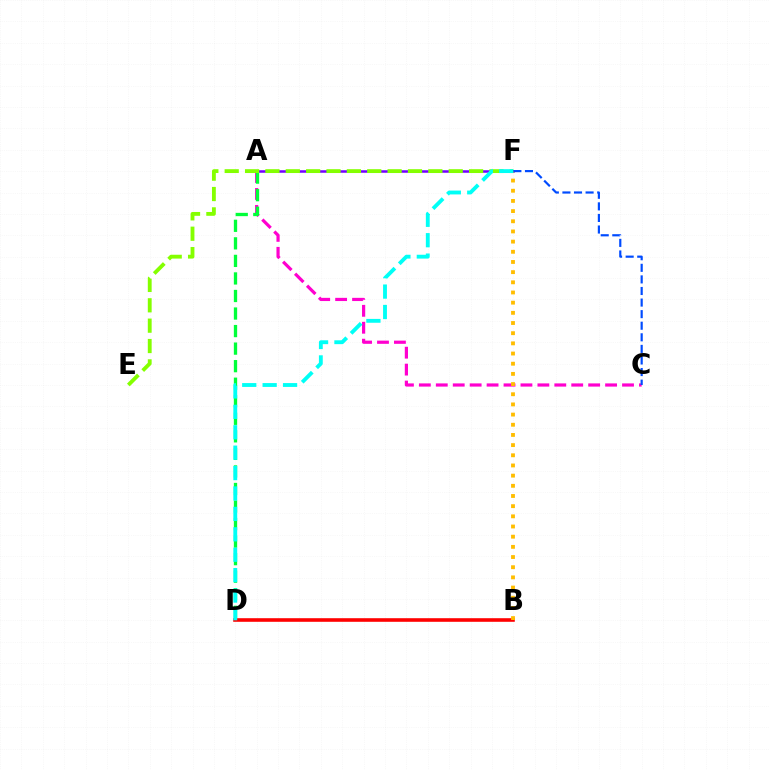{('A', 'C'): [{'color': '#ff00cf', 'line_style': 'dashed', 'thickness': 2.3}], ('B', 'D'): [{'color': '#ff0000', 'line_style': 'solid', 'thickness': 2.59}], ('A', 'D'): [{'color': '#00ff39', 'line_style': 'dashed', 'thickness': 2.38}], ('A', 'F'): [{'color': '#7200ff', 'line_style': 'solid', 'thickness': 1.82}], ('E', 'F'): [{'color': '#84ff00', 'line_style': 'dashed', 'thickness': 2.77}], ('B', 'F'): [{'color': '#ffbd00', 'line_style': 'dotted', 'thickness': 2.76}], ('D', 'F'): [{'color': '#00fff6', 'line_style': 'dashed', 'thickness': 2.77}], ('C', 'F'): [{'color': '#004bff', 'line_style': 'dashed', 'thickness': 1.57}]}